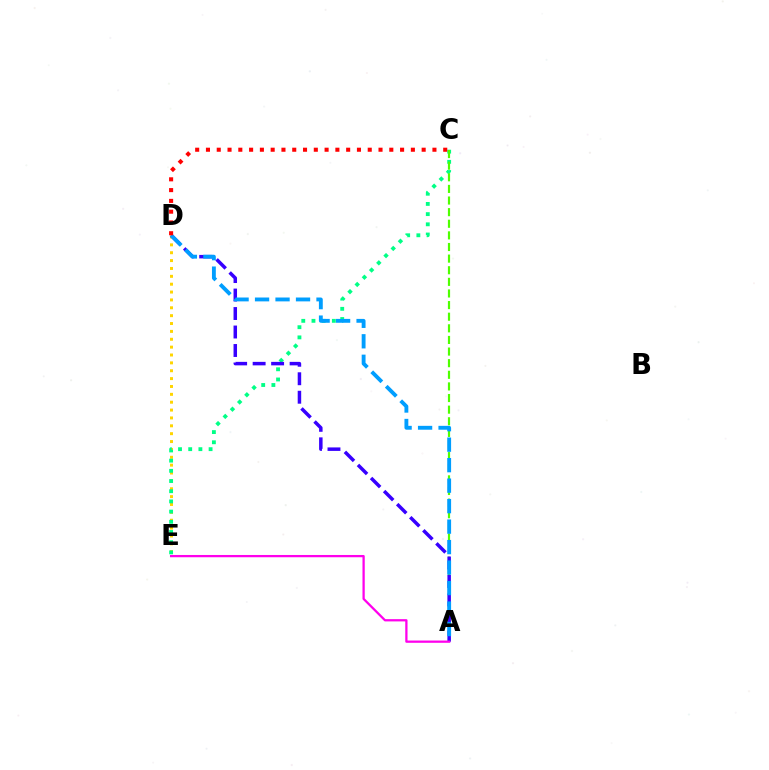{('D', 'E'): [{'color': '#ffd500', 'line_style': 'dotted', 'thickness': 2.14}], ('C', 'E'): [{'color': '#00ff86', 'line_style': 'dotted', 'thickness': 2.77}], ('A', 'C'): [{'color': '#4fff00', 'line_style': 'dashed', 'thickness': 1.58}], ('A', 'D'): [{'color': '#3700ff', 'line_style': 'dashed', 'thickness': 2.51}, {'color': '#009eff', 'line_style': 'dashed', 'thickness': 2.78}], ('C', 'D'): [{'color': '#ff0000', 'line_style': 'dotted', 'thickness': 2.93}], ('A', 'E'): [{'color': '#ff00ed', 'line_style': 'solid', 'thickness': 1.63}]}